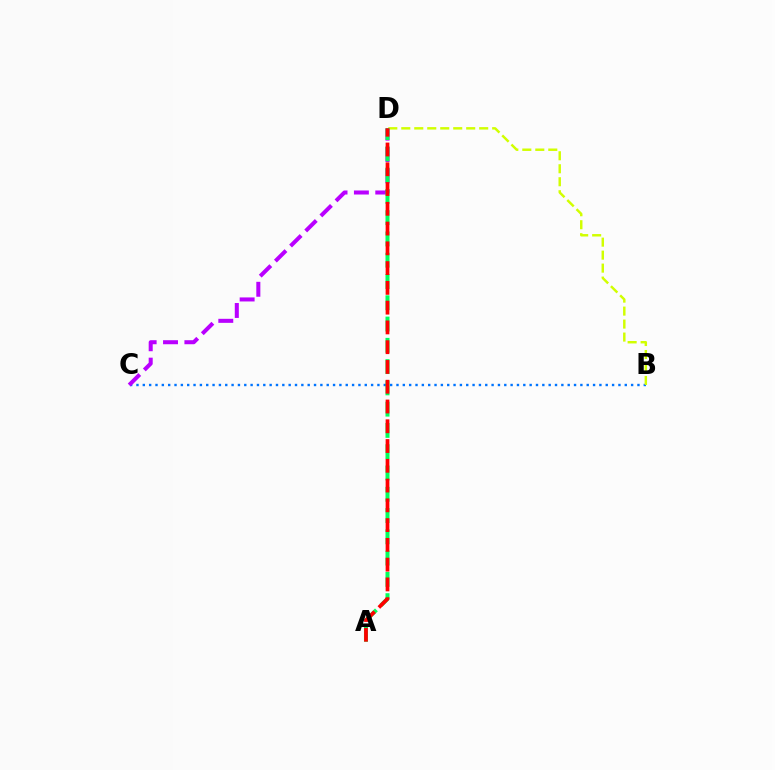{('B', 'C'): [{'color': '#0074ff', 'line_style': 'dotted', 'thickness': 1.72}], ('B', 'D'): [{'color': '#d1ff00', 'line_style': 'dashed', 'thickness': 1.76}], ('C', 'D'): [{'color': '#b900ff', 'line_style': 'dashed', 'thickness': 2.9}], ('A', 'D'): [{'color': '#00ff5c', 'line_style': 'dashed', 'thickness': 2.89}, {'color': '#ff0000', 'line_style': 'dashed', 'thickness': 2.69}]}